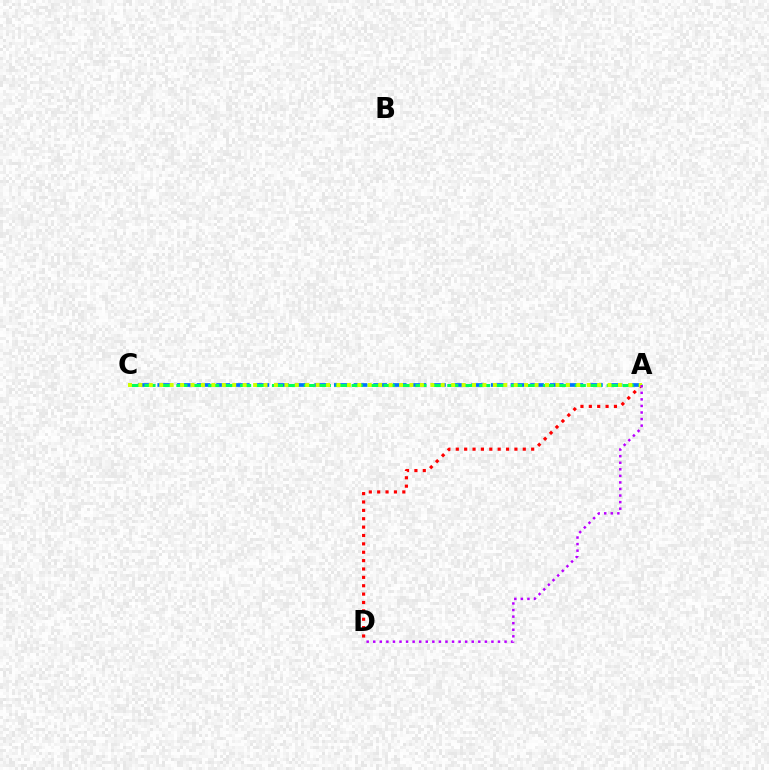{('A', 'C'): [{'color': '#0074ff', 'line_style': 'dashed', 'thickness': 2.67}, {'color': '#00ff5c', 'line_style': 'dashed', 'thickness': 2.17}, {'color': '#d1ff00', 'line_style': 'dotted', 'thickness': 2.83}], ('A', 'D'): [{'color': '#ff0000', 'line_style': 'dotted', 'thickness': 2.28}, {'color': '#b900ff', 'line_style': 'dotted', 'thickness': 1.78}]}